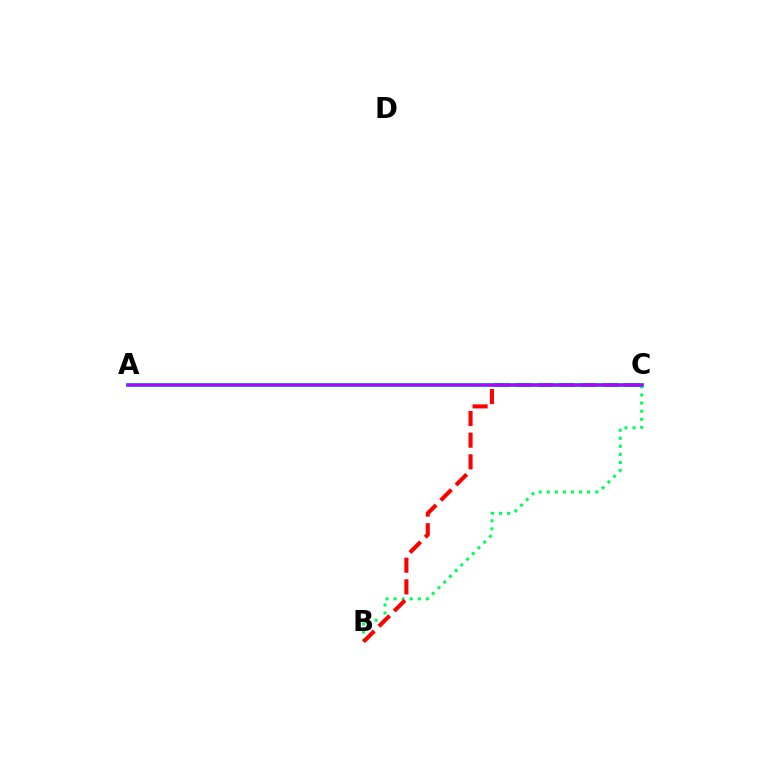{('A', 'C'): [{'color': '#d1ff00', 'line_style': 'solid', 'thickness': 1.5}, {'color': '#0074ff', 'line_style': 'solid', 'thickness': 2.69}, {'color': '#b900ff', 'line_style': 'solid', 'thickness': 1.74}], ('B', 'C'): [{'color': '#00ff5c', 'line_style': 'dotted', 'thickness': 2.2}, {'color': '#ff0000', 'line_style': 'dashed', 'thickness': 2.94}]}